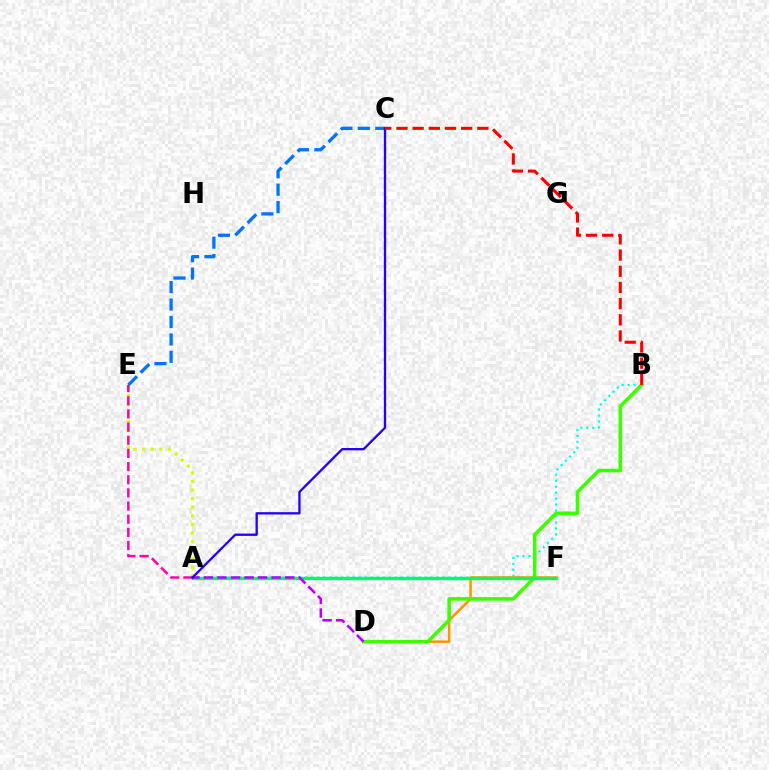{('A', 'B'): [{'color': '#00fff6', 'line_style': 'dotted', 'thickness': 1.62}], ('C', 'E'): [{'color': '#0074ff', 'line_style': 'dashed', 'thickness': 2.37}], ('D', 'F'): [{'color': '#ff9400', 'line_style': 'solid', 'thickness': 1.8}], ('A', 'E'): [{'color': '#d1ff00', 'line_style': 'dotted', 'thickness': 2.33}, {'color': '#ff00ac', 'line_style': 'dashed', 'thickness': 1.79}], ('B', 'D'): [{'color': '#3dff00', 'line_style': 'solid', 'thickness': 2.59}], ('A', 'F'): [{'color': '#00ff5c', 'line_style': 'solid', 'thickness': 2.4}], ('A', 'D'): [{'color': '#b900ff', 'line_style': 'dashed', 'thickness': 1.84}], ('A', 'C'): [{'color': '#2500ff', 'line_style': 'solid', 'thickness': 1.67}], ('B', 'C'): [{'color': '#ff0000', 'line_style': 'dashed', 'thickness': 2.2}]}